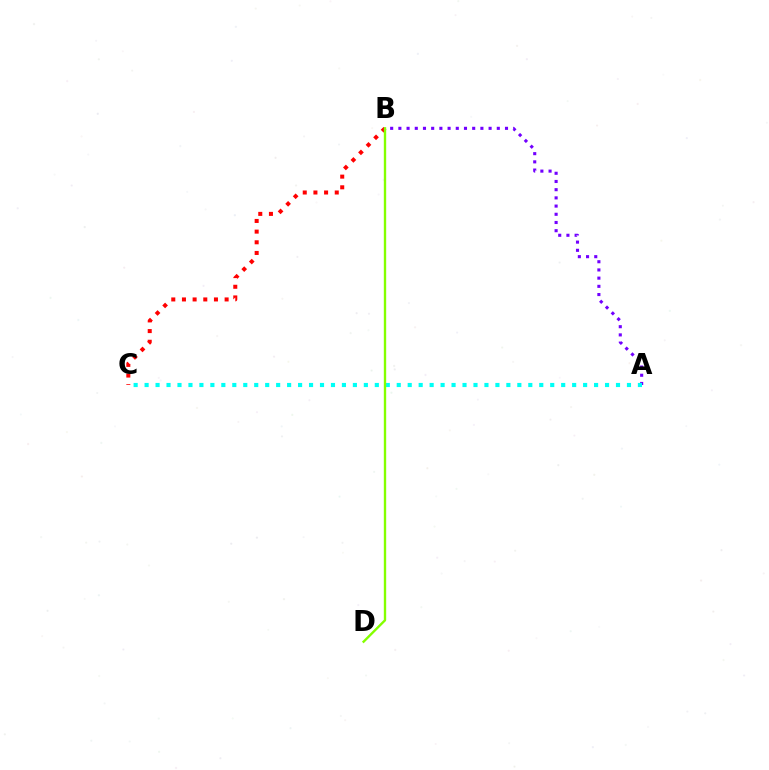{('A', 'B'): [{'color': '#7200ff', 'line_style': 'dotted', 'thickness': 2.23}], ('B', 'C'): [{'color': '#ff0000', 'line_style': 'dotted', 'thickness': 2.9}], ('A', 'C'): [{'color': '#00fff6', 'line_style': 'dotted', 'thickness': 2.98}], ('B', 'D'): [{'color': '#84ff00', 'line_style': 'solid', 'thickness': 1.7}]}